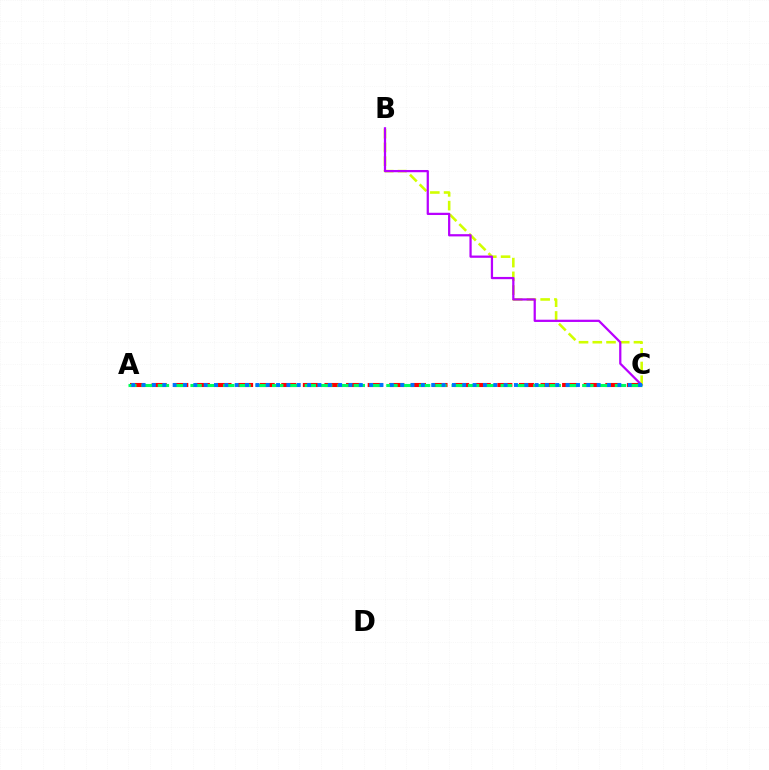{('A', 'C'): [{'color': '#ff0000', 'line_style': 'dashed', 'thickness': 2.93}, {'color': '#00ff5c', 'line_style': 'dashed', 'thickness': 2.22}, {'color': '#0074ff', 'line_style': 'dotted', 'thickness': 2.81}], ('B', 'C'): [{'color': '#d1ff00', 'line_style': 'dashed', 'thickness': 1.87}, {'color': '#b900ff', 'line_style': 'solid', 'thickness': 1.62}]}